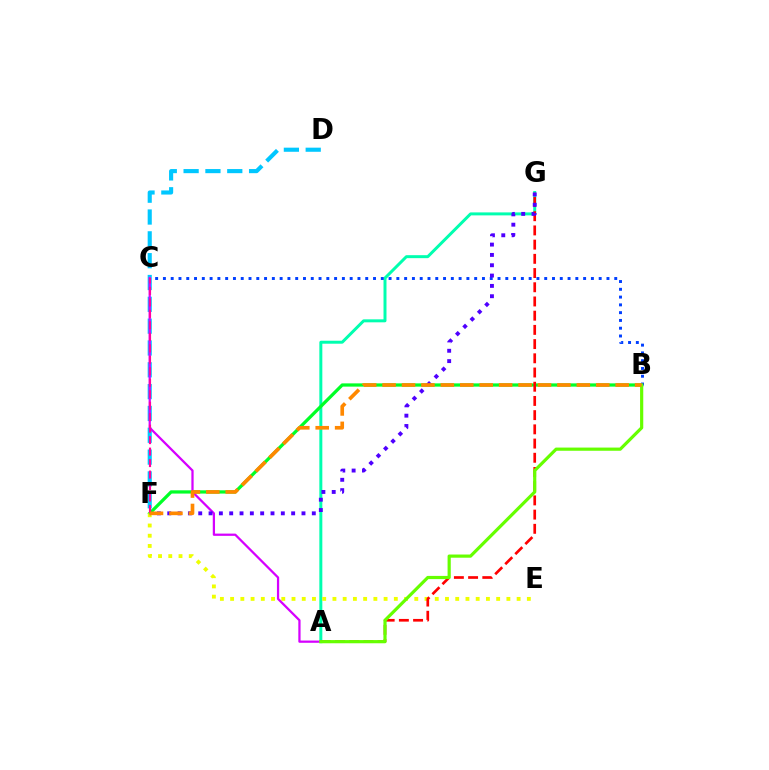{('A', 'G'): [{'color': '#00ffaf', 'line_style': 'solid', 'thickness': 2.15}, {'color': '#ff0000', 'line_style': 'dashed', 'thickness': 1.93}], ('B', 'F'): [{'color': '#00ff27', 'line_style': 'solid', 'thickness': 2.34}, {'color': '#ff8800', 'line_style': 'dashed', 'thickness': 2.64}], ('B', 'C'): [{'color': '#003fff', 'line_style': 'dotted', 'thickness': 2.11}], ('E', 'F'): [{'color': '#eeff00', 'line_style': 'dotted', 'thickness': 2.78}], ('D', 'F'): [{'color': '#00c7ff', 'line_style': 'dashed', 'thickness': 2.97}], ('A', 'C'): [{'color': '#d600ff', 'line_style': 'solid', 'thickness': 1.62}], ('A', 'B'): [{'color': '#66ff00', 'line_style': 'solid', 'thickness': 2.29}], ('F', 'G'): [{'color': '#4f00ff', 'line_style': 'dotted', 'thickness': 2.81}], ('C', 'F'): [{'color': '#ff00a0', 'line_style': 'dashed', 'thickness': 1.56}]}